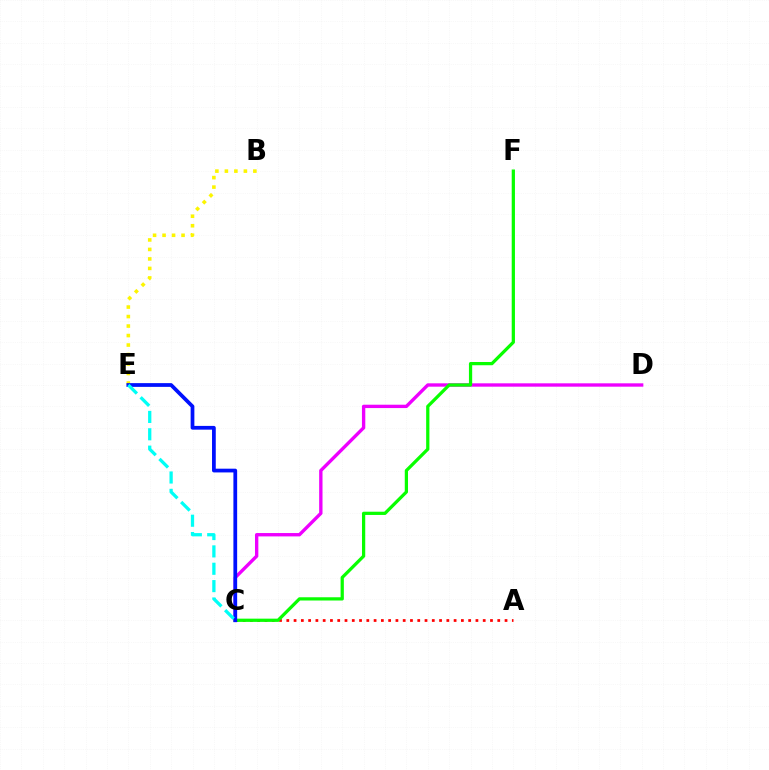{('C', 'D'): [{'color': '#ee00ff', 'line_style': 'solid', 'thickness': 2.42}], ('B', 'E'): [{'color': '#fcf500', 'line_style': 'dotted', 'thickness': 2.58}], ('A', 'C'): [{'color': '#ff0000', 'line_style': 'dotted', 'thickness': 1.98}], ('C', 'F'): [{'color': '#08ff00', 'line_style': 'solid', 'thickness': 2.34}], ('C', 'E'): [{'color': '#0010ff', 'line_style': 'solid', 'thickness': 2.7}, {'color': '#00fff6', 'line_style': 'dashed', 'thickness': 2.36}]}